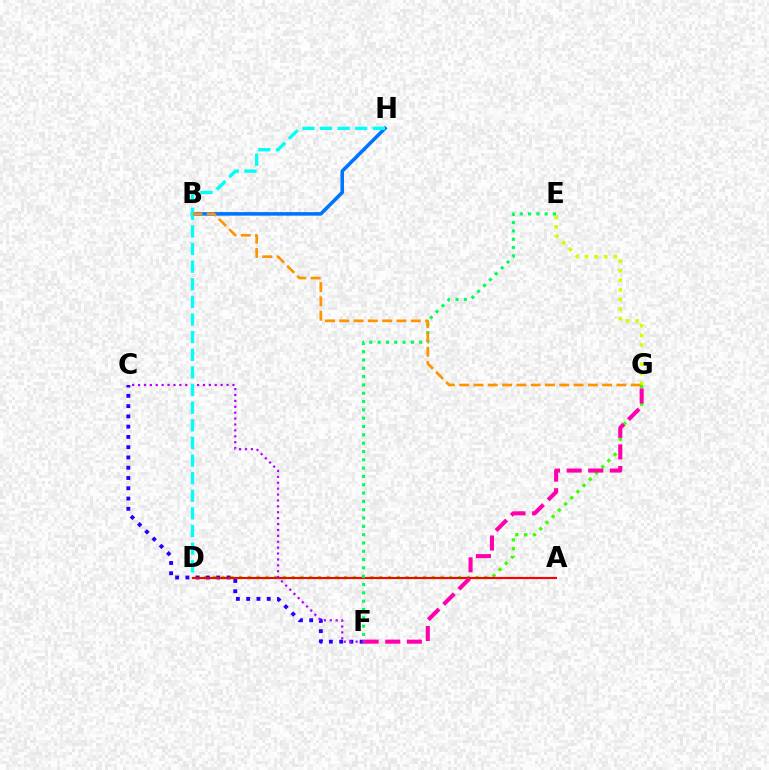{('D', 'G'): [{'color': '#3dff00', 'line_style': 'dotted', 'thickness': 2.38}], ('E', 'G'): [{'color': '#d1ff00', 'line_style': 'dotted', 'thickness': 2.6}], ('C', 'F'): [{'color': '#2500ff', 'line_style': 'dotted', 'thickness': 2.79}, {'color': '#b900ff', 'line_style': 'dotted', 'thickness': 1.6}], ('A', 'D'): [{'color': '#ff0000', 'line_style': 'solid', 'thickness': 1.55}], ('F', 'G'): [{'color': '#ff00ac', 'line_style': 'dashed', 'thickness': 2.93}], ('B', 'H'): [{'color': '#0074ff', 'line_style': 'solid', 'thickness': 2.56}], ('E', 'F'): [{'color': '#00ff5c', 'line_style': 'dotted', 'thickness': 2.26}], ('D', 'H'): [{'color': '#00fff6', 'line_style': 'dashed', 'thickness': 2.39}], ('B', 'G'): [{'color': '#ff9400', 'line_style': 'dashed', 'thickness': 1.94}]}